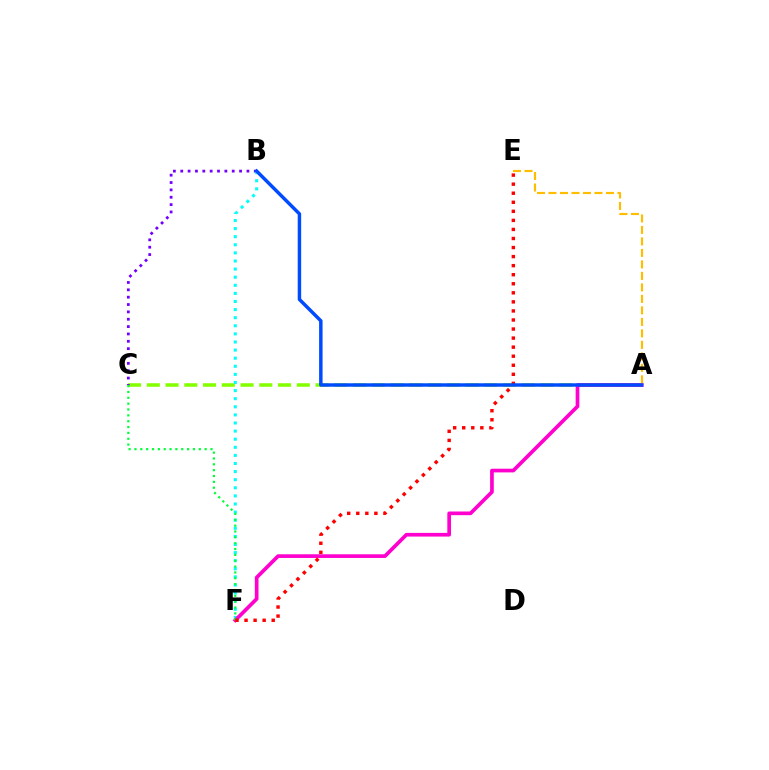{('A', 'C'): [{'color': '#84ff00', 'line_style': 'dashed', 'thickness': 2.55}], ('B', 'C'): [{'color': '#7200ff', 'line_style': 'dotted', 'thickness': 2.0}], ('B', 'F'): [{'color': '#00fff6', 'line_style': 'dotted', 'thickness': 2.2}], ('A', 'F'): [{'color': '#ff00cf', 'line_style': 'solid', 'thickness': 2.65}], ('C', 'F'): [{'color': '#00ff39', 'line_style': 'dotted', 'thickness': 1.59}], ('E', 'F'): [{'color': '#ff0000', 'line_style': 'dotted', 'thickness': 2.46}], ('A', 'E'): [{'color': '#ffbd00', 'line_style': 'dashed', 'thickness': 1.56}], ('A', 'B'): [{'color': '#004bff', 'line_style': 'solid', 'thickness': 2.49}]}